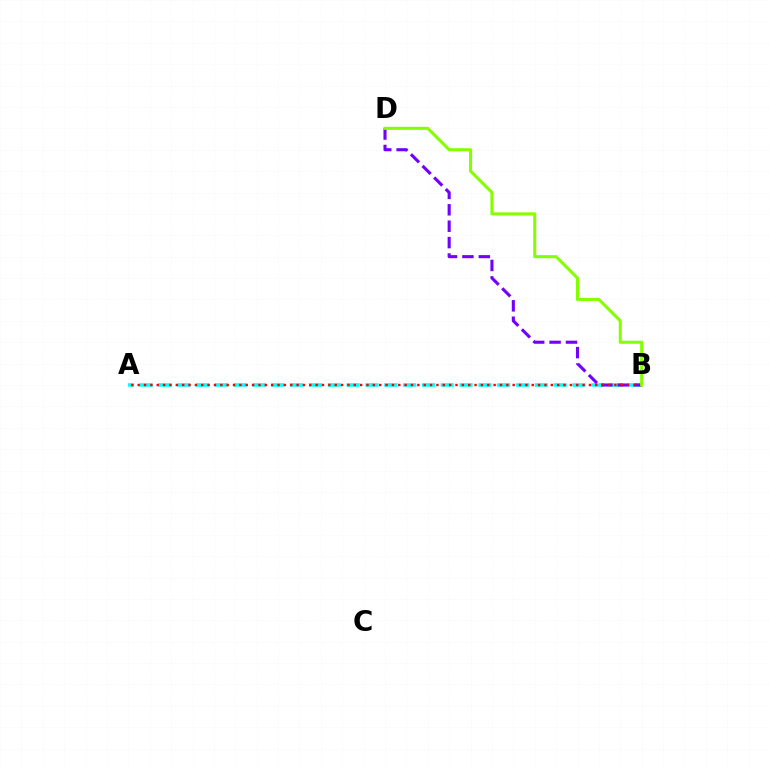{('A', 'B'): [{'color': '#00fff6', 'line_style': 'dashed', 'thickness': 2.56}, {'color': '#ff0000', 'line_style': 'dotted', 'thickness': 1.73}], ('B', 'D'): [{'color': '#7200ff', 'line_style': 'dashed', 'thickness': 2.23}, {'color': '#84ff00', 'line_style': 'solid', 'thickness': 2.2}]}